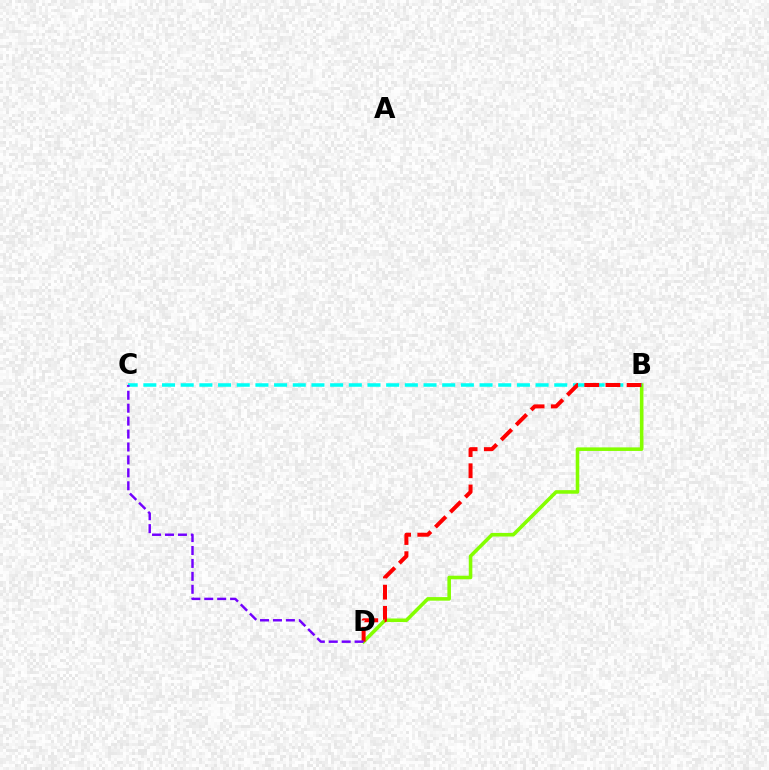{('B', 'D'): [{'color': '#84ff00', 'line_style': 'solid', 'thickness': 2.57}, {'color': '#ff0000', 'line_style': 'dashed', 'thickness': 2.88}], ('B', 'C'): [{'color': '#00fff6', 'line_style': 'dashed', 'thickness': 2.54}], ('C', 'D'): [{'color': '#7200ff', 'line_style': 'dashed', 'thickness': 1.76}]}